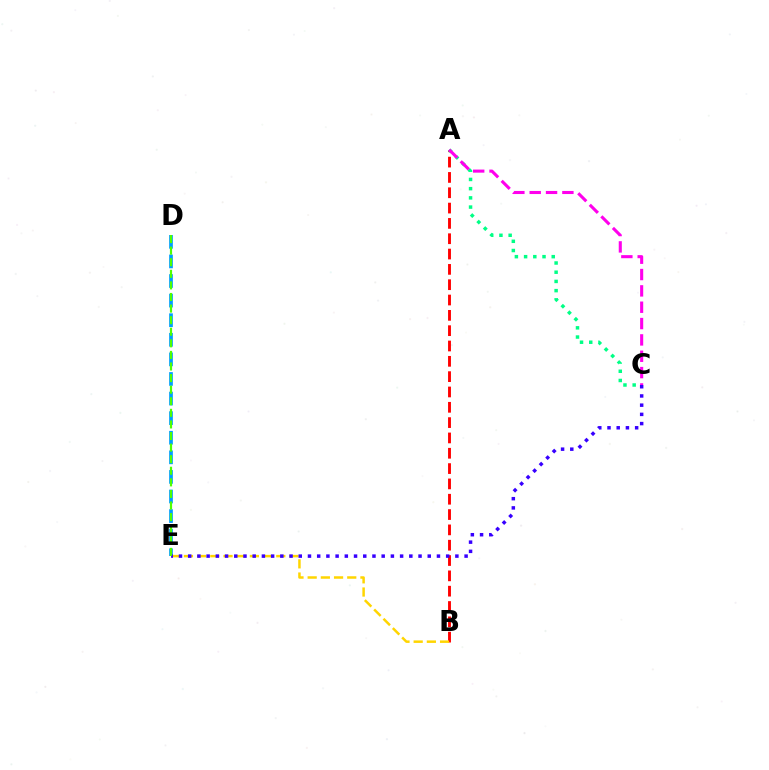{('A', 'B'): [{'color': '#ff0000', 'line_style': 'dashed', 'thickness': 2.08}], ('A', 'C'): [{'color': '#00ff86', 'line_style': 'dotted', 'thickness': 2.5}, {'color': '#ff00ed', 'line_style': 'dashed', 'thickness': 2.22}], ('B', 'E'): [{'color': '#ffd500', 'line_style': 'dashed', 'thickness': 1.79}], ('D', 'E'): [{'color': '#009eff', 'line_style': 'dashed', 'thickness': 2.66}, {'color': '#4fff00', 'line_style': 'dashed', 'thickness': 1.57}], ('C', 'E'): [{'color': '#3700ff', 'line_style': 'dotted', 'thickness': 2.5}]}